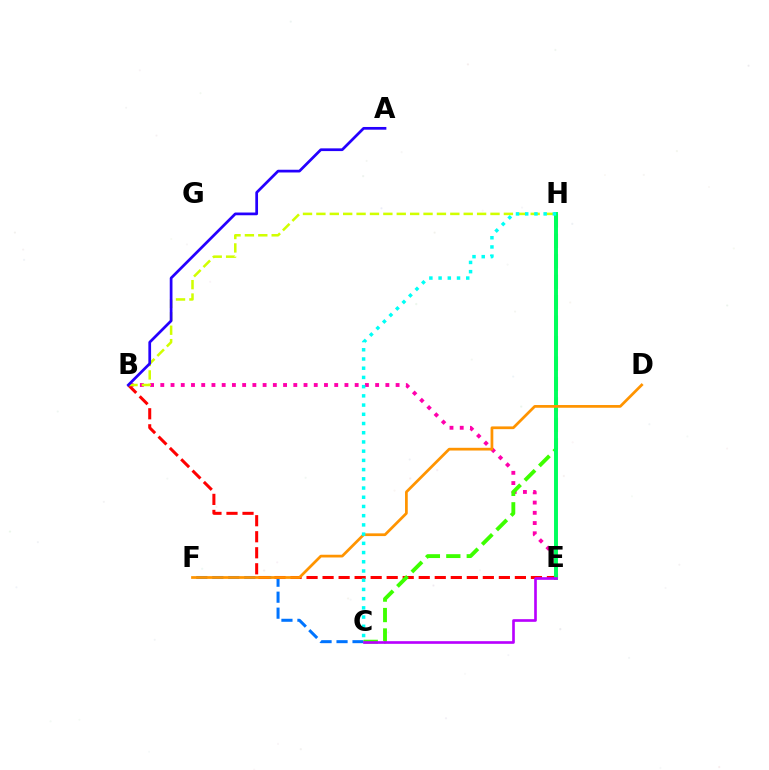{('B', 'E'): [{'color': '#ff00ac', 'line_style': 'dotted', 'thickness': 2.78}, {'color': '#ff0000', 'line_style': 'dashed', 'thickness': 2.18}], ('C', 'F'): [{'color': '#0074ff', 'line_style': 'dashed', 'thickness': 2.17}], ('C', 'H'): [{'color': '#3dff00', 'line_style': 'dashed', 'thickness': 2.78}, {'color': '#00fff6', 'line_style': 'dotted', 'thickness': 2.5}], ('E', 'H'): [{'color': '#00ff5c', 'line_style': 'solid', 'thickness': 2.83}], ('B', 'H'): [{'color': '#d1ff00', 'line_style': 'dashed', 'thickness': 1.82}], ('A', 'B'): [{'color': '#2500ff', 'line_style': 'solid', 'thickness': 1.96}], ('D', 'F'): [{'color': '#ff9400', 'line_style': 'solid', 'thickness': 1.97}], ('C', 'E'): [{'color': '#b900ff', 'line_style': 'solid', 'thickness': 1.92}]}